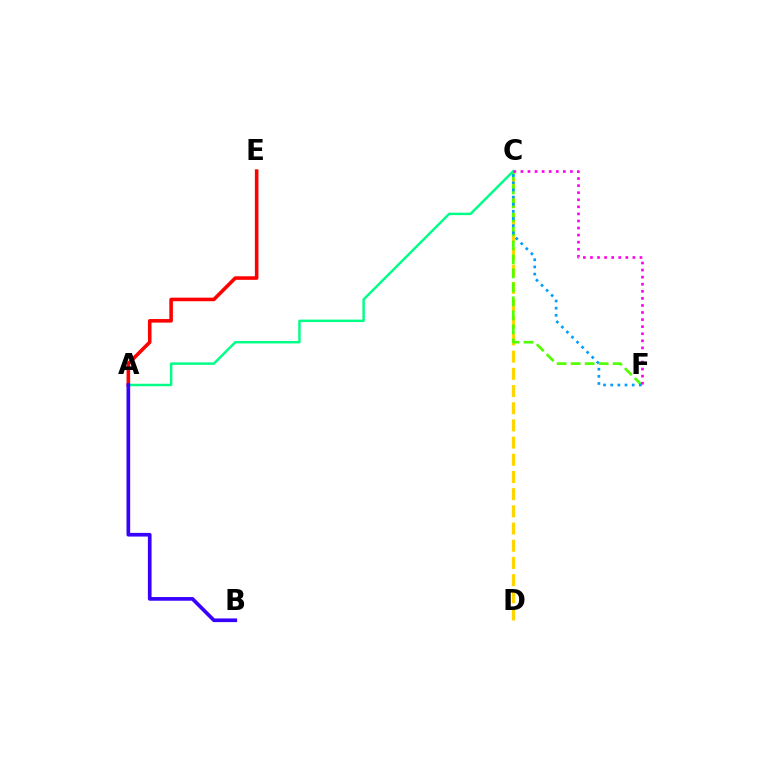{('C', 'D'): [{'color': '#ffd500', 'line_style': 'dashed', 'thickness': 2.34}], ('C', 'F'): [{'color': '#4fff00', 'line_style': 'dashed', 'thickness': 1.9}, {'color': '#ff00ed', 'line_style': 'dotted', 'thickness': 1.92}, {'color': '#009eff', 'line_style': 'dotted', 'thickness': 1.94}], ('A', 'E'): [{'color': '#ff0000', 'line_style': 'solid', 'thickness': 2.57}], ('A', 'C'): [{'color': '#00ff86', 'line_style': 'solid', 'thickness': 1.76}], ('A', 'B'): [{'color': '#3700ff', 'line_style': 'solid', 'thickness': 2.64}]}